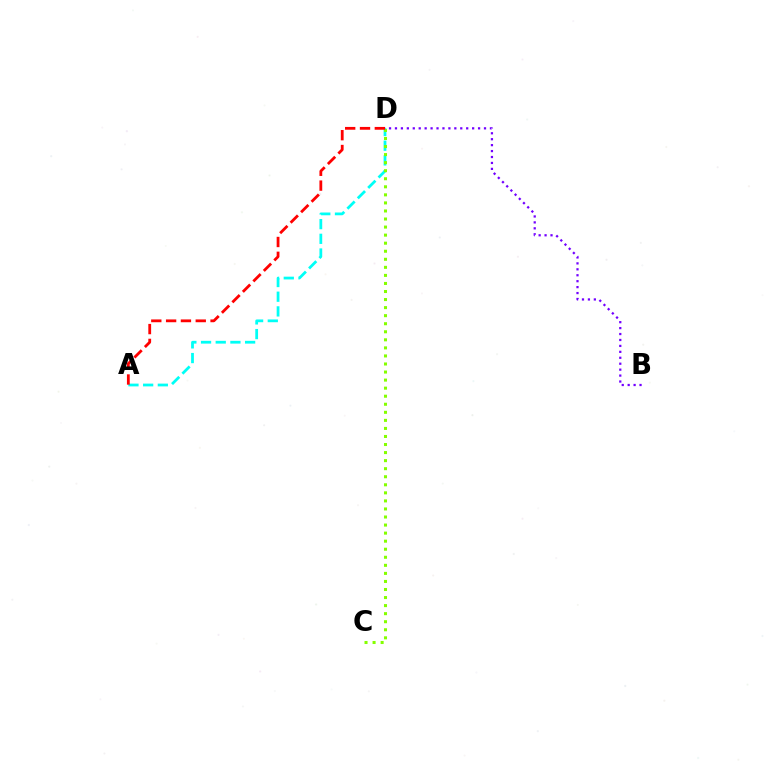{('A', 'D'): [{'color': '#00fff6', 'line_style': 'dashed', 'thickness': 2.0}, {'color': '#ff0000', 'line_style': 'dashed', 'thickness': 2.01}], ('C', 'D'): [{'color': '#84ff00', 'line_style': 'dotted', 'thickness': 2.19}], ('B', 'D'): [{'color': '#7200ff', 'line_style': 'dotted', 'thickness': 1.61}]}